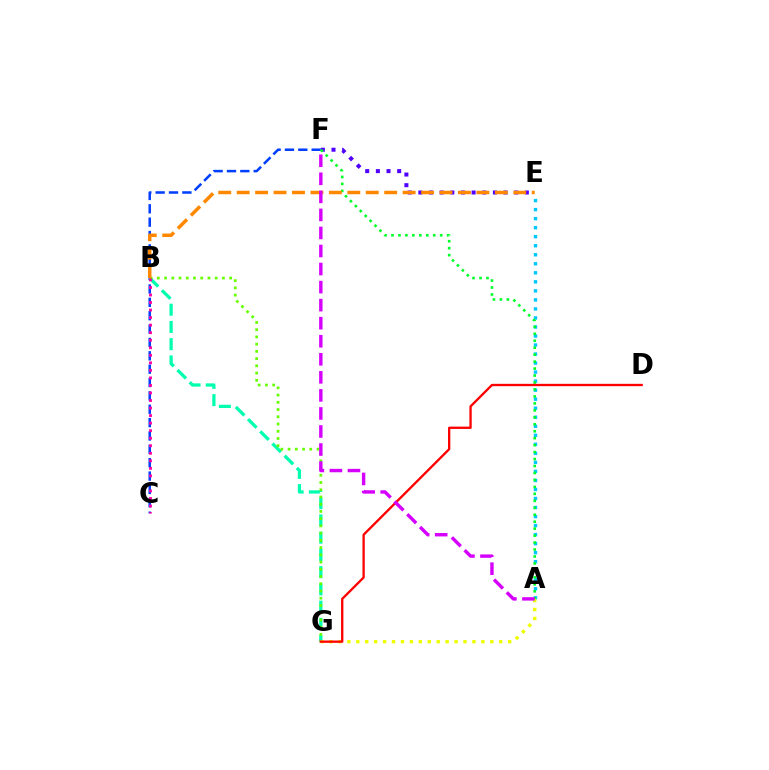{('C', 'F'): [{'color': '#003fff', 'line_style': 'dashed', 'thickness': 1.82}], ('E', 'F'): [{'color': '#4f00ff', 'line_style': 'dotted', 'thickness': 2.89}], ('A', 'E'): [{'color': '#00c7ff', 'line_style': 'dotted', 'thickness': 2.45}], ('B', 'G'): [{'color': '#00ffaf', 'line_style': 'dashed', 'thickness': 2.34}, {'color': '#66ff00', 'line_style': 'dotted', 'thickness': 1.97}], ('A', 'F'): [{'color': '#00ff27', 'line_style': 'dotted', 'thickness': 1.89}, {'color': '#d600ff', 'line_style': 'dashed', 'thickness': 2.45}], ('A', 'G'): [{'color': '#eeff00', 'line_style': 'dotted', 'thickness': 2.43}], ('D', 'G'): [{'color': '#ff0000', 'line_style': 'solid', 'thickness': 1.67}], ('B', 'E'): [{'color': '#ff8800', 'line_style': 'dashed', 'thickness': 2.5}], ('B', 'C'): [{'color': '#ff00a0', 'line_style': 'dotted', 'thickness': 2.05}]}